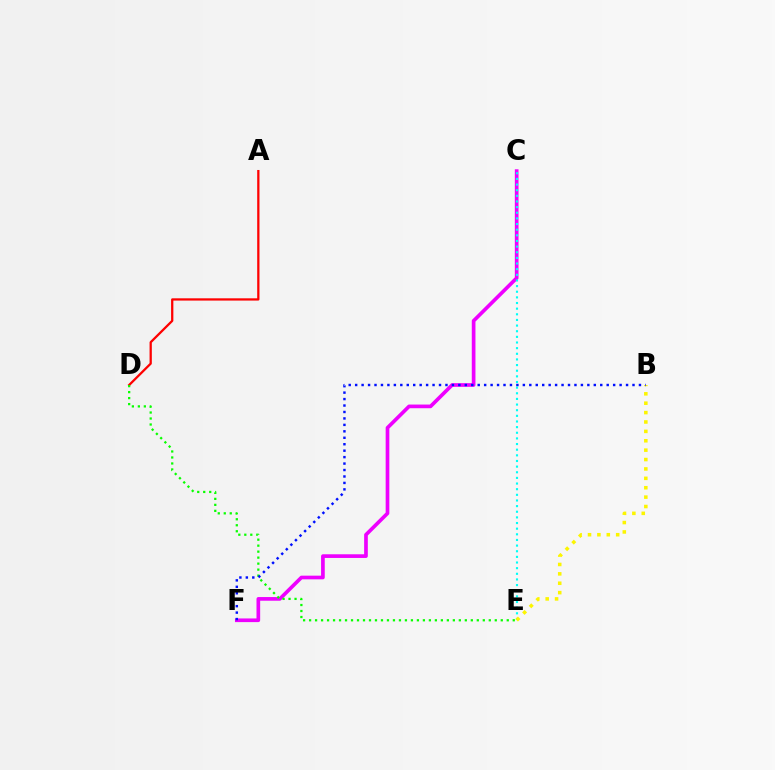{('C', 'F'): [{'color': '#ee00ff', 'line_style': 'solid', 'thickness': 2.64}], ('A', 'D'): [{'color': '#ff0000', 'line_style': 'solid', 'thickness': 1.63}], ('C', 'E'): [{'color': '#00fff6', 'line_style': 'dotted', 'thickness': 1.53}], ('B', 'E'): [{'color': '#fcf500', 'line_style': 'dotted', 'thickness': 2.55}], ('D', 'E'): [{'color': '#08ff00', 'line_style': 'dotted', 'thickness': 1.63}], ('B', 'F'): [{'color': '#0010ff', 'line_style': 'dotted', 'thickness': 1.75}]}